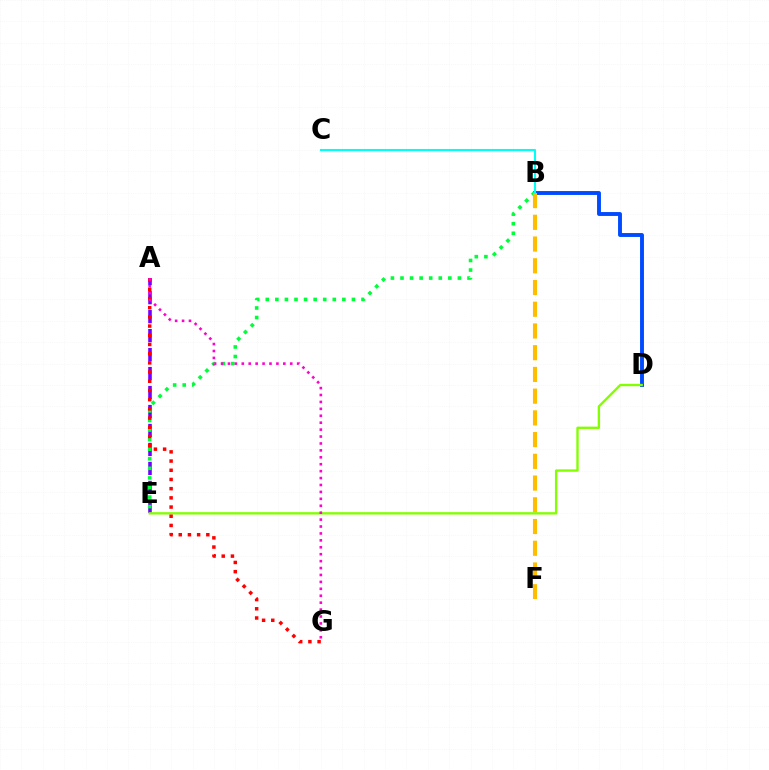{('A', 'E'): [{'color': '#7200ff', 'line_style': 'dashed', 'thickness': 2.58}], ('B', 'D'): [{'color': '#004bff', 'line_style': 'solid', 'thickness': 2.8}], ('B', 'E'): [{'color': '#00ff39', 'line_style': 'dotted', 'thickness': 2.6}], ('B', 'F'): [{'color': '#ffbd00', 'line_style': 'dashed', 'thickness': 2.95}], ('D', 'E'): [{'color': '#84ff00', 'line_style': 'solid', 'thickness': 1.69}], ('A', 'G'): [{'color': '#ff0000', 'line_style': 'dotted', 'thickness': 2.5}, {'color': '#ff00cf', 'line_style': 'dotted', 'thickness': 1.88}], ('B', 'C'): [{'color': '#00fff6', 'line_style': 'solid', 'thickness': 1.5}]}